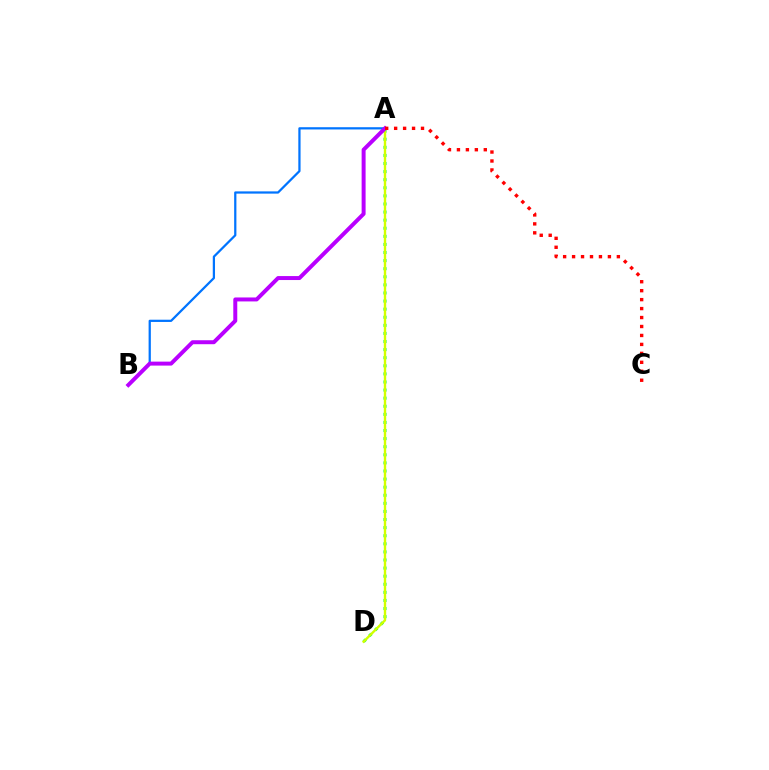{('A', 'D'): [{'color': '#00ff5c', 'line_style': 'dotted', 'thickness': 2.2}, {'color': '#d1ff00', 'line_style': 'solid', 'thickness': 1.71}], ('A', 'B'): [{'color': '#0074ff', 'line_style': 'solid', 'thickness': 1.61}, {'color': '#b900ff', 'line_style': 'solid', 'thickness': 2.86}], ('A', 'C'): [{'color': '#ff0000', 'line_style': 'dotted', 'thickness': 2.43}]}